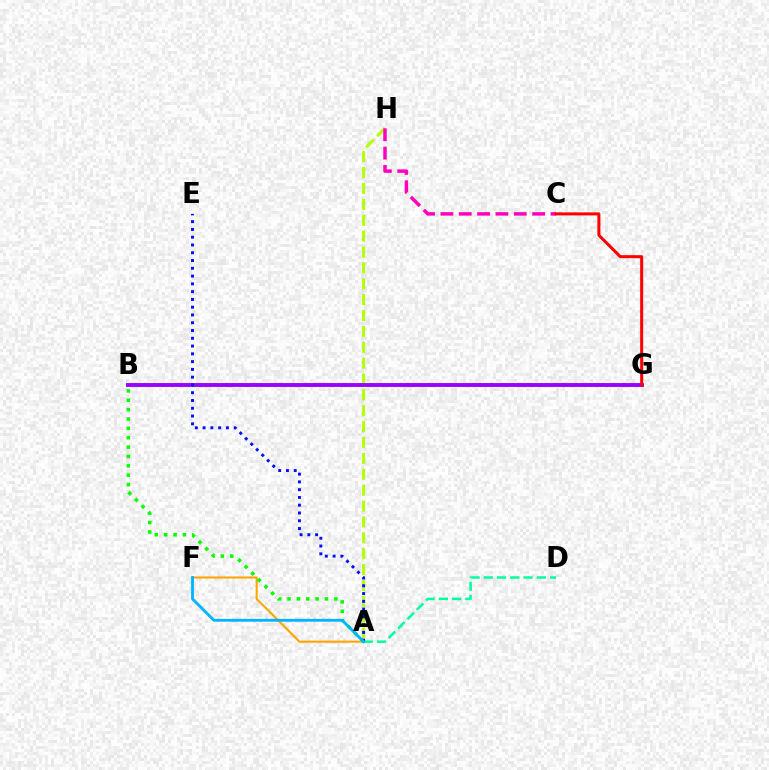{('A', 'H'): [{'color': '#b3ff00', 'line_style': 'dashed', 'thickness': 2.16}], ('C', 'H'): [{'color': '#ff00bd', 'line_style': 'dashed', 'thickness': 2.49}], ('B', 'G'): [{'color': '#9b00ff', 'line_style': 'solid', 'thickness': 2.8}], ('C', 'G'): [{'color': '#ff0000', 'line_style': 'solid', 'thickness': 2.18}], ('A', 'F'): [{'color': '#ffa500', 'line_style': 'solid', 'thickness': 1.51}, {'color': '#00b5ff', 'line_style': 'solid', 'thickness': 2.05}], ('A', 'B'): [{'color': '#08ff00', 'line_style': 'dotted', 'thickness': 2.55}], ('A', 'D'): [{'color': '#00ff9d', 'line_style': 'dashed', 'thickness': 1.8}], ('A', 'E'): [{'color': '#0010ff', 'line_style': 'dotted', 'thickness': 2.11}]}